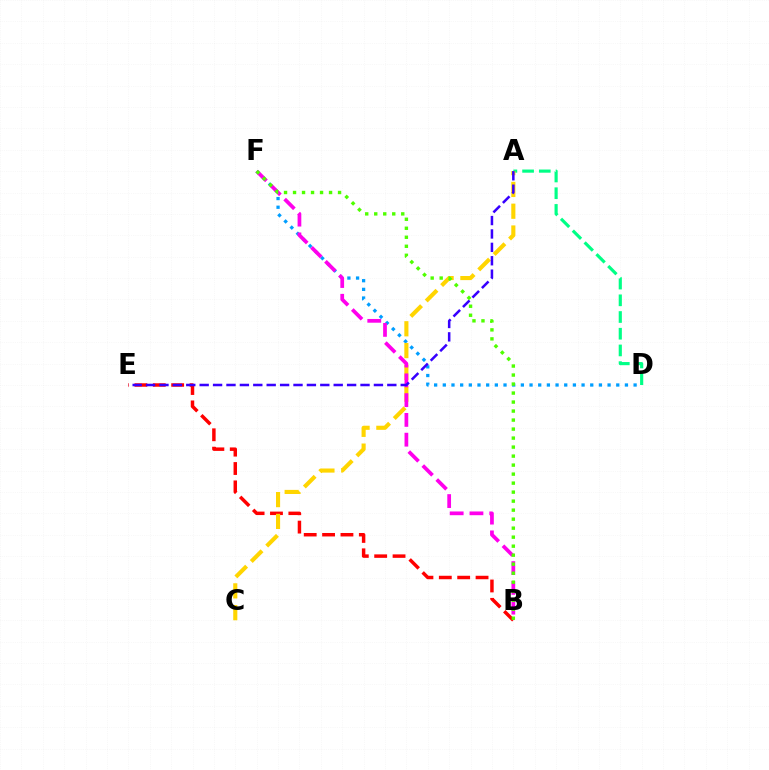{('D', 'F'): [{'color': '#009eff', 'line_style': 'dotted', 'thickness': 2.36}], ('A', 'D'): [{'color': '#00ff86', 'line_style': 'dashed', 'thickness': 2.27}], ('B', 'E'): [{'color': '#ff0000', 'line_style': 'dashed', 'thickness': 2.5}], ('A', 'C'): [{'color': '#ffd500', 'line_style': 'dashed', 'thickness': 2.96}], ('B', 'F'): [{'color': '#ff00ed', 'line_style': 'dashed', 'thickness': 2.69}, {'color': '#4fff00', 'line_style': 'dotted', 'thickness': 2.45}], ('A', 'E'): [{'color': '#3700ff', 'line_style': 'dashed', 'thickness': 1.82}]}